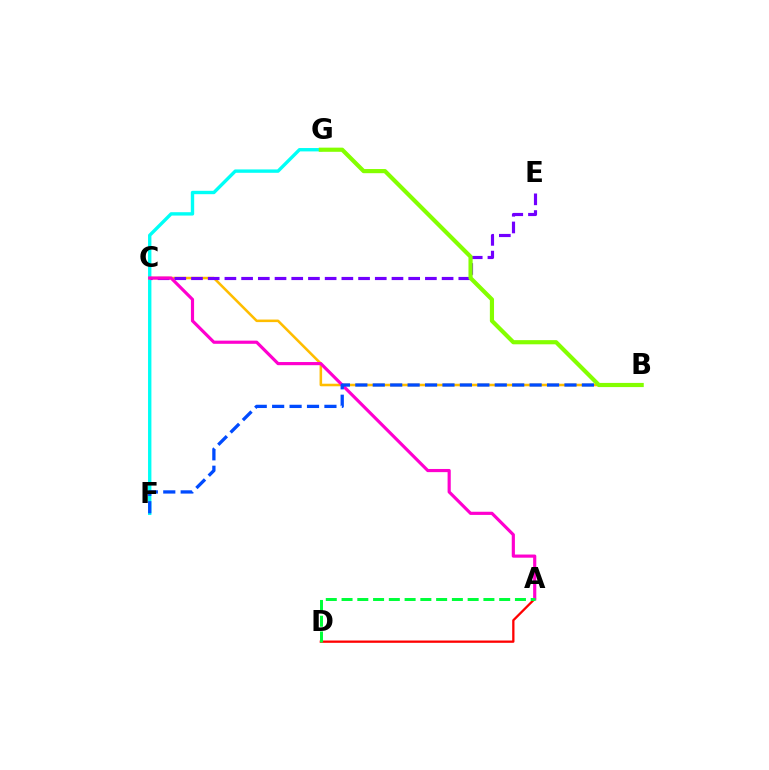{('A', 'D'): [{'color': '#ff0000', 'line_style': 'solid', 'thickness': 1.65}, {'color': '#00ff39', 'line_style': 'dashed', 'thickness': 2.14}], ('F', 'G'): [{'color': '#00fff6', 'line_style': 'solid', 'thickness': 2.43}], ('B', 'C'): [{'color': '#ffbd00', 'line_style': 'solid', 'thickness': 1.84}], ('C', 'E'): [{'color': '#7200ff', 'line_style': 'dashed', 'thickness': 2.27}], ('A', 'C'): [{'color': '#ff00cf', 'line_style': 'solid', 'thickness': 2.28}], ('B', 'F'): [{'color': '#004bff', 'line_style': 'dashed', 'thickness': 2.37}], ('B', 'G'): [{'color': '#84ff00', 'line_style': 'solid', 'thickness': 3.0}]}